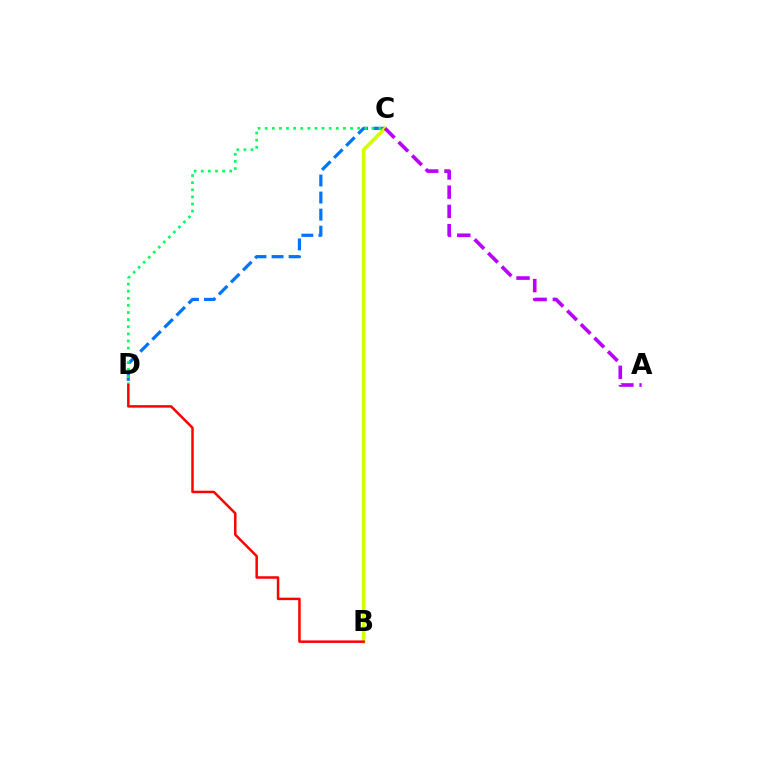{('C', 'D'): [{'color': '#0074ff', 'line_style': 'dashed', 'thickness': 2.32}, {'color': '#00ff5c', 'line_style': 'dotted', 'thickness': 1.93}], ('B', 'C'): [{'color': '#d1ff00', 'line_style': 'solid', 'thickness': 2.54}], ('B', 'D'): [{'color': '#ff0000', 'line_style': 'solid', 'thickness': 1.79}], ('A', 'C'): [{'color': '#b900ff', 'line_style': 'dashed', 'thickness': 2.61}]}